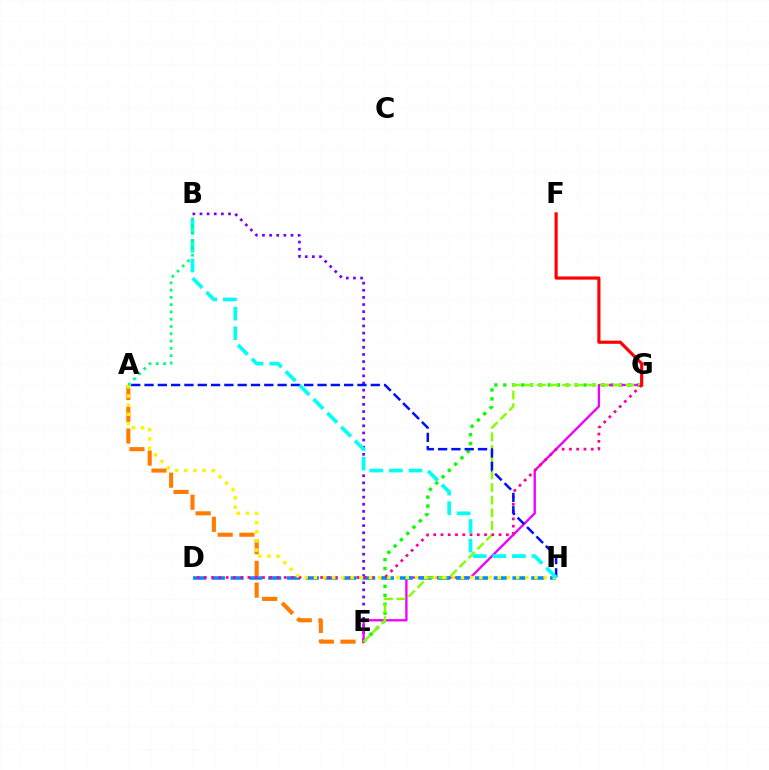{('A', 'E'): [{'color': '#ff7c00', 'line_style': 'dashed', 'thickness': 2.95}], ('B', 'E'): [{'color': '#7200ff', 'line_style': 'dotted', 'thickness': 1.94}], ('E', 'G'): [{'color': '#08ff00', 'line_style': 'dotted', 'thickness': 2.42}, {'color': '#ee00ff', 'line_style': 'solid', 'thickness': 1.68}, {'color': '#84ff00', 'line_style': 'dashed', 'thickness': 1.72}], ('D', 'H'): [{'color': '#008cff', 'line_style': 'dashed', 'thickness': 2.55}], ('D', 'G'): [{'color': '#ff0094', 'line_style': 'dotted', 'thickness': 1.97}], ('A', 'H'): [{'color': '#0010ff', 'line_style': 'dashed', 'thickness': 1.81}, {'color': '#fcf500', 'line_style': 'dotted', 'thickness': 2.5}], ('F', 'G'): [{'color': '#ff0000', 'line_style': 'solid', 'thickness': 2.27}], ('B', 'H'): [{'color': '#00fff6', 'line_style': 'dashed', 'thickness': 2.66}], ('A', 'B'): [{'color': '#00ff74', 'line_style': 'dotted', 'thickness': 1.98}]}